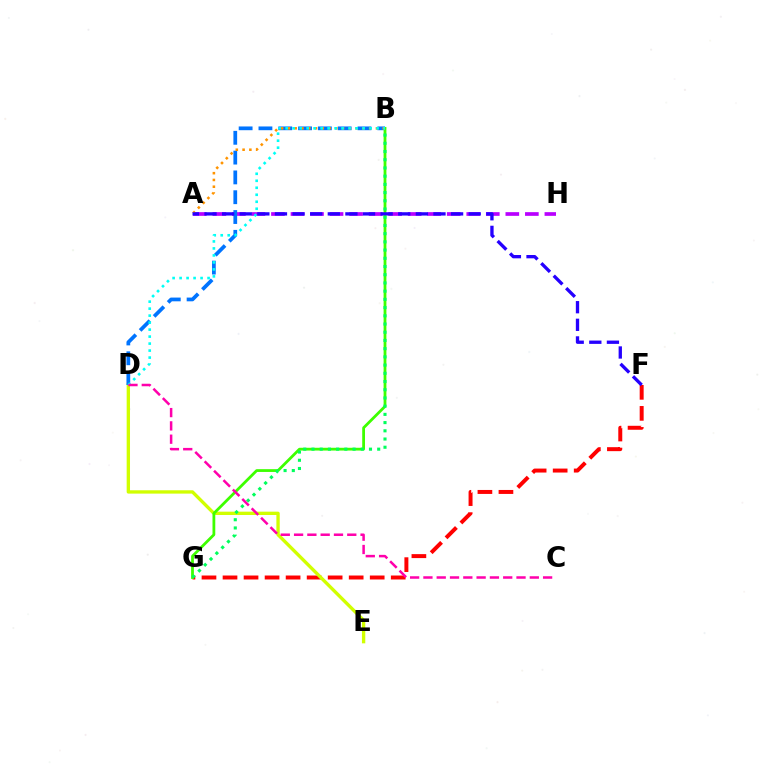{('A', 'H'): [{'color': '#b900ff', 'line_style': 'dashed', 'thickness': 2.65}], ('F', 'G'): [{'color': '#ff0000', 'line_style': 'dashed', 'thickness': 2.86}], ('D', 'E'): [{'color': '#d1ff00', 'line_style': 'solid', 'thickness': 2.4}], ('B', 'D'): [{'color': '#0074ff', 'line_style': 'dashed', 'thickness': 2.69}, {'color': '#00fff6', 'line_style': 'dotted', 'thickness': 1.9}], ('B', 'G'): [{'color': '#3dff00', 'line_style': 'solid', 'thickness': 2.01}, {'color': '#00ff5c', 'line_style': 'dotted', 'thickness': 2.23}], ('A', 'B'): [{'color': '#ff9400', 'line_style': 'dotted', 'thickness': 1.84}], ('A', 'F'): [{'color': '#2500ff', 'line_style': 'dashed', 'thickness': 2.39}], ('C', 'D'): [{'color': '#ff00ac', 'line_style': 'dashed', 'thickness': 1.81}]}